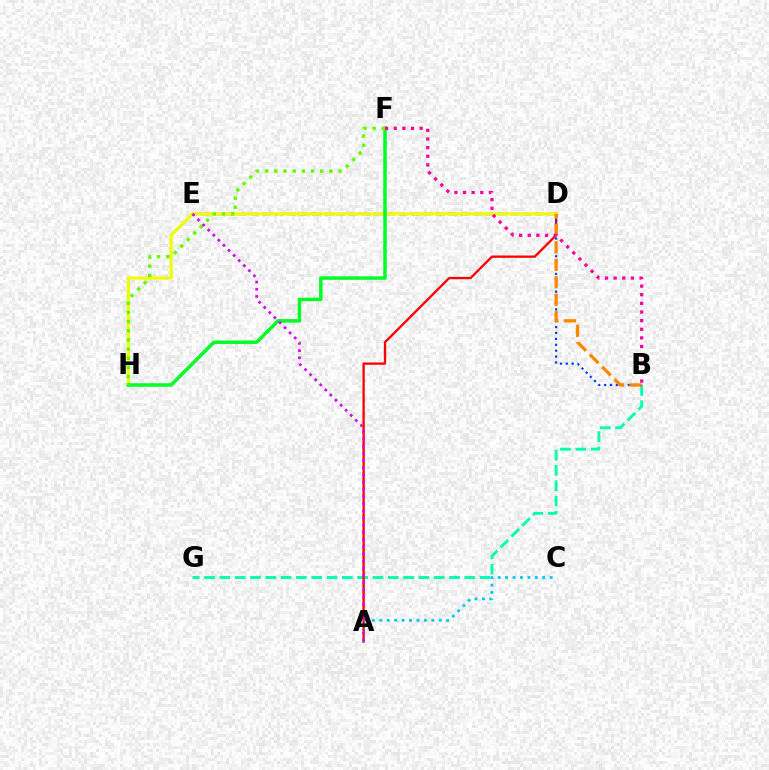{('D', 'E'): [{'color': '#4f00ff', 'line_style': 'dashed', 'thickness': 1.68}], ('B', 'G'): [{'color': '#00ffaf', 'line_style': 'dashed', 'thickness': 2.08}], ('A', 'D'): [{'color': '#ff0000', 'line_style': 'solid', 'thickness': 1.67}], ('D', 'H'): [{'color': '#eeff00', 'line_style': 'solid', 'thickness': 2.26}], ('B', 'D'): [{'color': '#003fff', 'line_style': 'dotted', 'thickness': 1.6}, {'color': '#ff8800', 'line_style': 'dashed', 'thickness': 2.37}], ('F', 'H'): [{'color': '#00ff27', 'line_style': 'solid', 'thickness': 2.51}, {'color': '#66ff00', 'line_style': 'dotted', 'thickness': 2.49}], ('B', 'F'): [{'color': '#ff00a0', 'line_style': 'dotted', 'thickness': 2.35}], ('A', 'C'): [{'color': '#00c7ff', 'line_style': 'dotted', 'thickness': 2.02}], ('A', 'E'): [{'color': '#d600ff', 'line_style': 'dotted', 'thickness': 1.95}]}